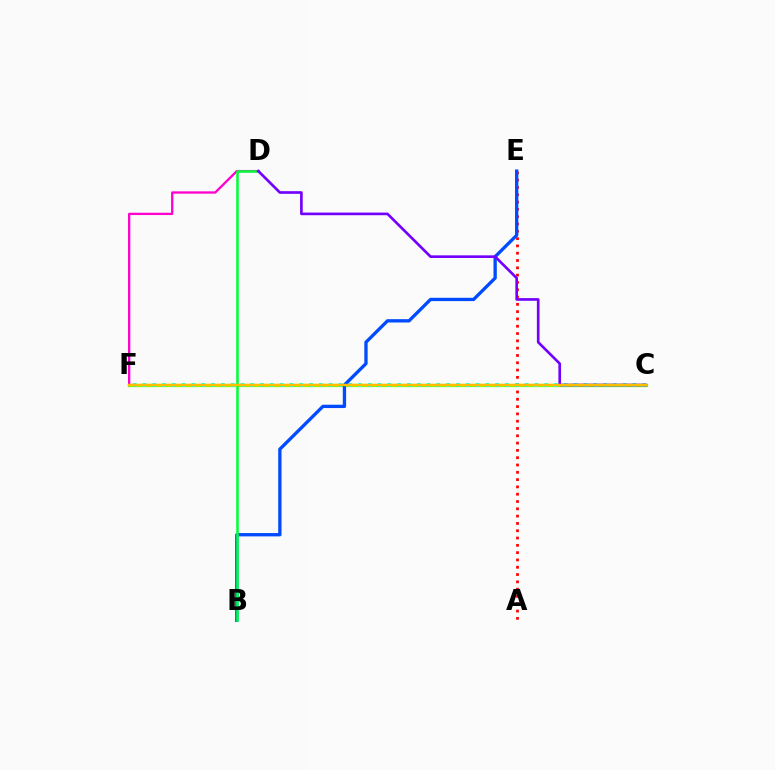{('A', 'E'): [{'color': '#ff0000', 'line_style': 'dotted', 'thickness': 1.98}], ('C', 'F'): [{'color': '#84ff00', 'line_style': 'solid', 'thickness': 2.37}, {'color': '#00fff6', 'line_style': 'dotted', 'thickness': 2.66}, {'color': '#ffbd00', 'line_style': 'solid', 'thickness': 1.78}], ('D', 'F'): [{'color': '#ff00cf', 'line_style': 'solid', 'thickness': 1.66}], ('B', 'E'): [{'color': '#004bff', 'line_style': 'solid', 'thickness': 2.39}], ('B', 'D'): [{'color': '#00ff39', 'line_style': 'solid', 'thickness': 1.83}], ('C', 'D'): [{'color': '#7200ff', 'line_style': 'solid', 'thickness': 1.91}]}